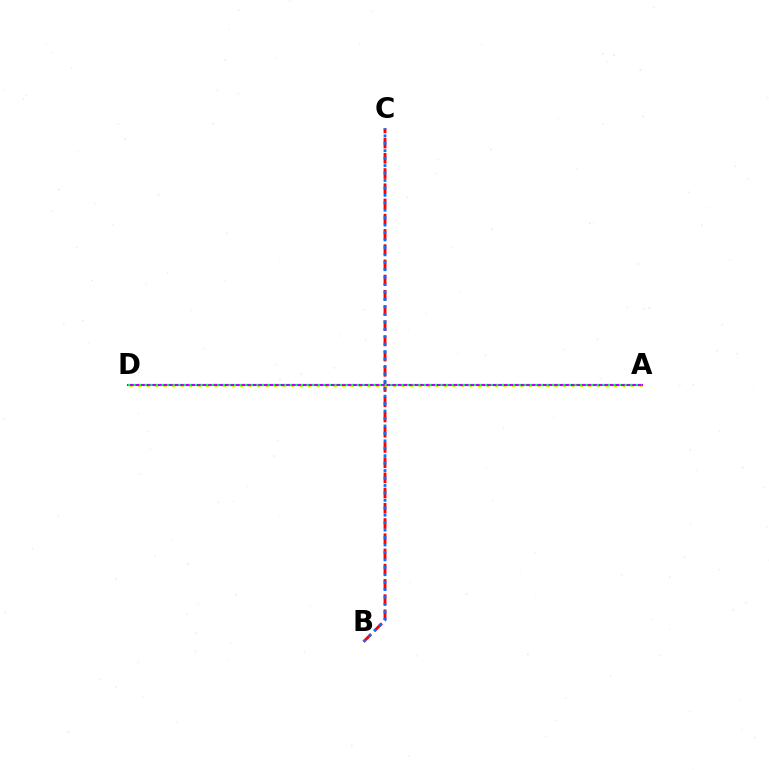{('B', 'C'): [{'color': '#ff0000', 'line_style': 'dashed', 'thickness': 2.07}, {'color': '#0074ff', 'line_style': 'dotted', 'thickness': 2.02}], ('A', 'D'): [{'color': '#d1ff00', 'line_style': 'dotted', 'thickness': 2.31}, {'color': '#b900ff', 'line_style': 'solid', 'thickness': 1.51}, {'color': '#00ff5c', 'line_style': 'dotted', 'thickness': 1.52}]}